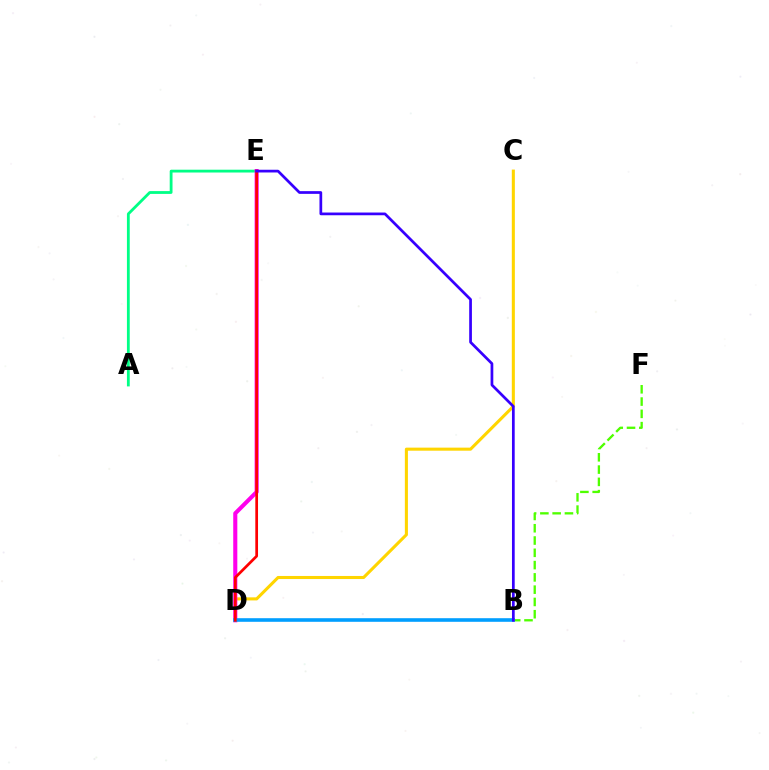{('A', 'E'): [{'color': '#00ff86', 'line_style': 'solid', 'thickness': 2.02}], ('C', 'D'): [{'color': '#ffd500', 'line_style': 'solid', 'thickness': 2.21}], ('D', 'E'): [{'color': '#ff00ed', 'line_style': 'solid', 'thickness': 2.94}, {'color': '#ff0000', 'line_style': 'solid', 'thickness': 1.96}], ('B', 'F'): [{'color': '#4fff00', 'line_style': 'dashed', 'thickness': 1.67}], ('B', 'D'): [{'color': '#009eff', 'line_style': 'solid', 'thickness': 2.59}], ('B', 'E'): [{'color': '#3700ff', 'line_style': 'solid', 'thickness': 1.96}]}